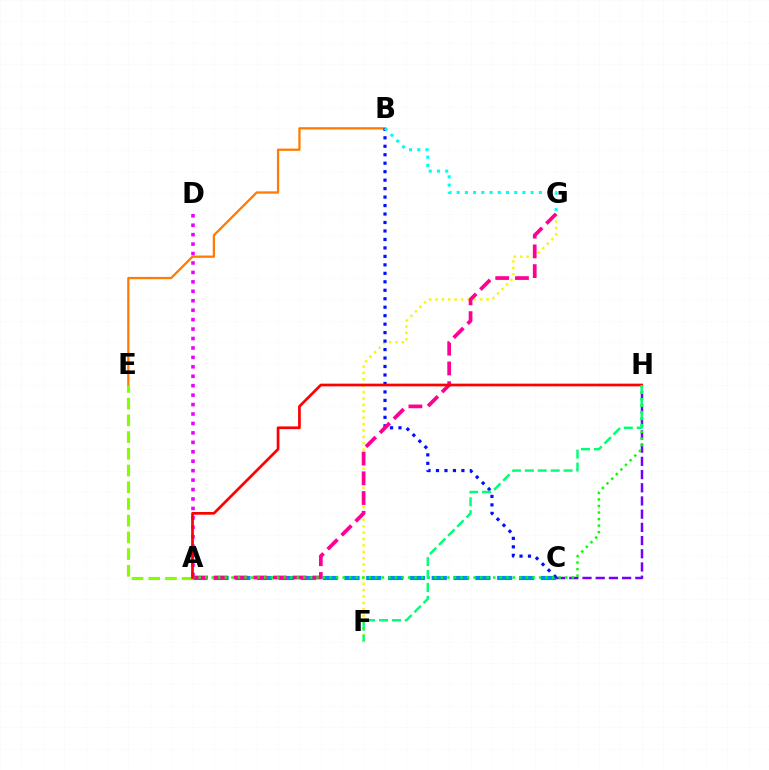{('F', 'G'): [{'color': '#fcf500', 'line_style': 'dotted', 'thickness': 1.74}], ('B', 'E'): [{'color': '#ff7c00', 'line_style': 'solid', 'thickness': 1.64}], ('A', 'C'): [{'color': '#008cff', 'line_style': 'dashed', 'thickness': 2.96}], ('C', 'H'): [{'color': '#7200ff', 'line_style': 'dashed', 'thickness': 1.79}], ('A', 'D'): [{'color': '#ee00ff', 'line_style': 'dotted', 'thickness': 2.56}], ('A', 'E'): [{'color': '#84ff00', 'line_style': 'dashed', 'thickness': 2.27}], ('B', 'C'): [{'color': '#0010ff', 'line_style': 'dotted', 'thickness': 2.3}], ('A', 'G'): [{'color': '#ff0094', 'line_style': 'dashed', 'thickness': 2.68}], ('A', 'H'): [{'color': '#08ff00', 'line_style': 'dotted', 'thickness': 1.78}, {'color': '#ff0000', 'line_style': 'solid', 'thickness': 1.95}], ('B', 'G'): [{'color': '#00fff6', 'line_style': 'dotted', 'thickness': 2.23}], ('F', 'H'): [{'color': '#00ff74', 'line_style': 'dashed', 'thickness': 1.75}]}